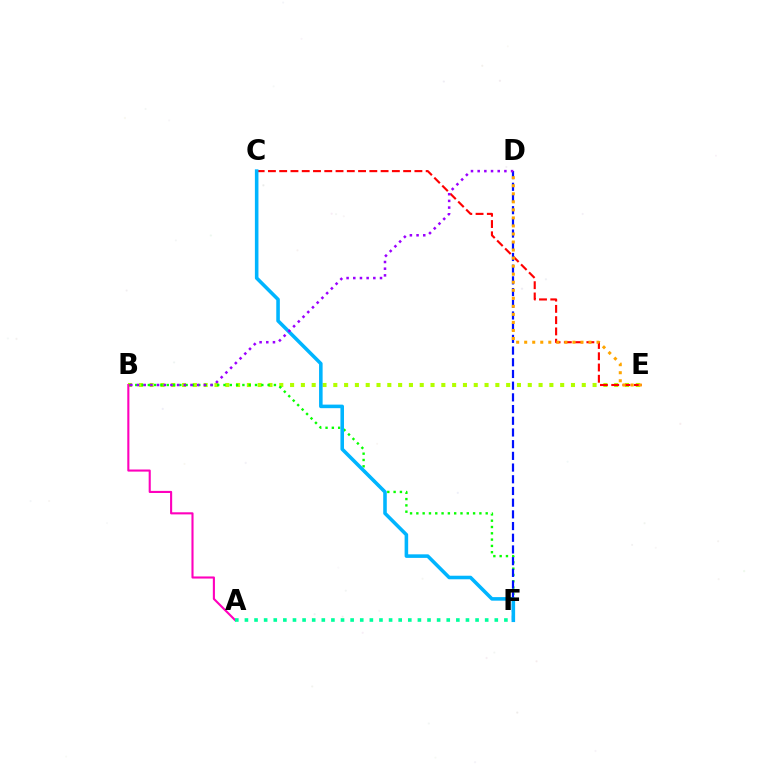{('B', 'E'): [{'color': '#b3ff00', 'line_style': 'dotted', 'thickness': 2.94}], ('C', 'E'): [{'color': '#ff0000', 'line_style': 'dashed', 'thickness': 1.53}], ('B', 'F'): [{'color': '#08ff00', 'line_style': 'dotted', 'thickness': 1.71}], ('A', 'B'): [{'color': '#ff00bd', 'line_style': 'solid', 'thickness': 1.52}], ('D', 'F'): [{'color': '#0010ff', 'line_style': 'dashed', 'thickness': 1.59}], ('C', 'F'): [{'color': '#00b5ff', 'line_style': 'solid', 'thickness': 2.56}], ('B', 'D'): [{'color': '#9b00ff', 'line_style': 'dotted', 'thickness': 1.82}], ('A', 'F'): [{'color': '#00ff9d', 'line_style': 'dotted', 'thickness': 2.61}], ('D', 'E'): [{'color': '#ffa500', 'line_style': 'dotted', 'thickness': 2.18}]}